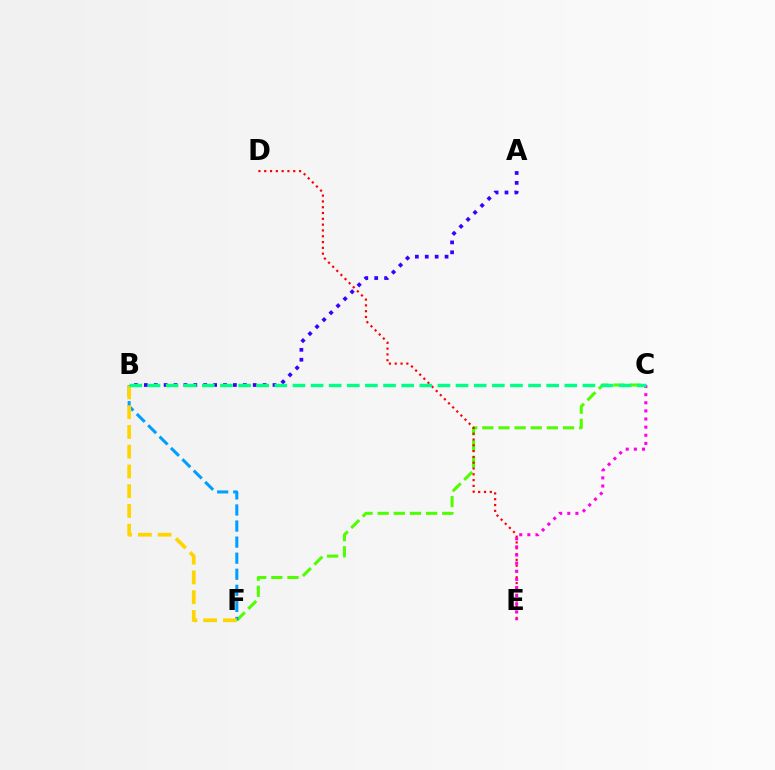{('A', 'B'): [{'color': '#3700ff', 'line_style': 'dotted', 'thickness': 2.69}], ('C', 'F'): [{'color': '#4fff00', 'line_style': 'dashed', 'thickness': 2.19}], ('D', 'E'): [{'color': '#ff0000', 'line_style': 'dotted', 'thickness': 1.58}], ('B', 'F'): [{'color': '#009eff', 'line_style': 'dashed', 'thickness': 2.18}, {'color': '#ffd500', 'line_style': 'dashed', 'thickness': 2.68}], ('C', 'E'): [{'color': '#ff00ed', 'line_style': 'dotted', 'thickness': 2.21}], ('B', 'C'): [{'color': '#00ff86', 'line_style': 'dashed', 'thickness': 2.46}]}